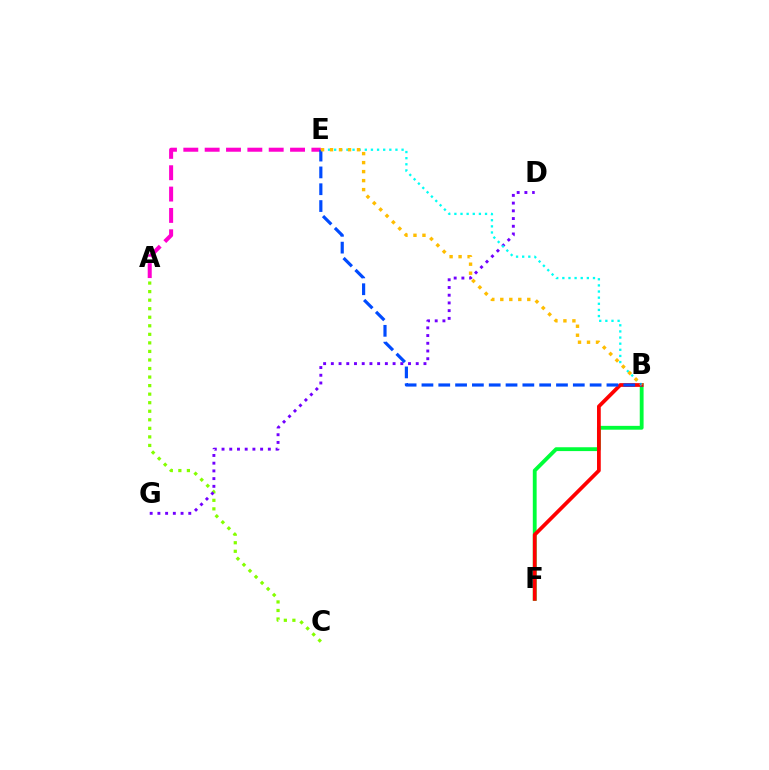{('B', 'F'): [{'color': '#00ff39', 'line_style': 'solid', 'thickness': 2.76}, {'color': '#ff0000', 'line_style': 'solid', 'thickness': 2.69}], ('A', 'C'): [{'color': '#84ff00', 'line_style': 'dotted', 'thickness': 2.32}], ('D', 'G'): [{'color': '#7200ff', 'line_style': 'dotted', 'thickness': 2.1}], ('B', 'E'): [{'color': '#00fff6', 'line_style': 'dotted', 'thickness': 1.66}, {'color': '#004bff', 'line_style': 'dashed', 'thickness': 2.28}, {'color': '#ffbd00', 'line_style': 'dotted', 'thickness': 2.44}], ('A', 'E'): [{'color': '#ff00cf', 'line_style': 'dashed', 'thickness': 2.9}]}